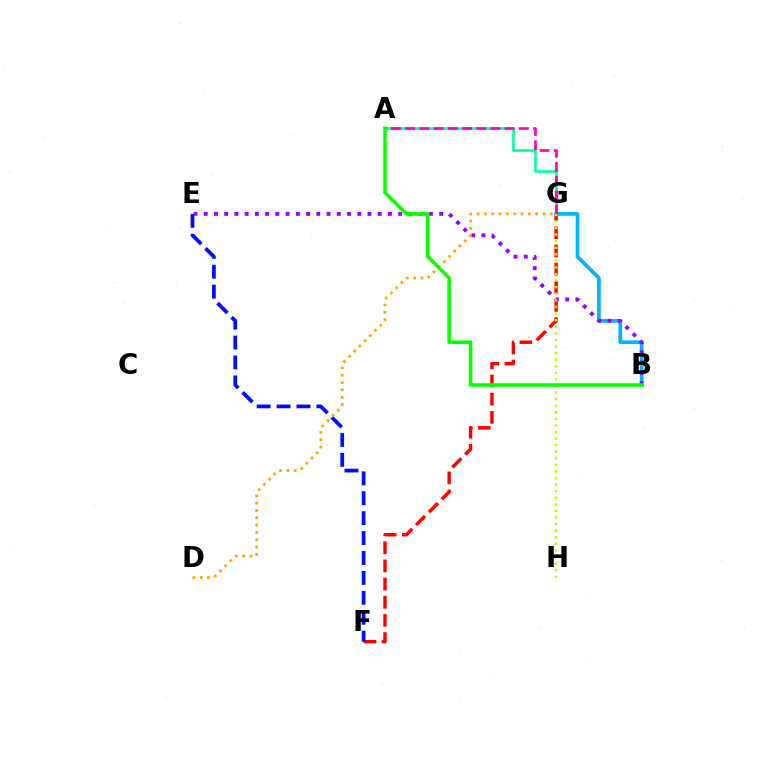{('F', 'G'): [{'color': '#ff0000', 'line_style': 'dashed', 'thickness': 2.47}], ('B', 'G'): [{'color': '#00b5ff', 'line_style': 'solid', 'thickness': 2.68}], ('A', 'G'): [{'color': '#00ff9d', 'line_style': 'solid', 'thickness': 1.87}, {'color': '#ff00bd', 'line_style': 'dashed', 'thickness': 1.93}], ('E', 'F'): [{'color': '#0010ff', 'line_style': 'dashed', 'thickness': 2.71}], ('B', 'E'): [{'color': '#9b00ff', 'line_style': 'dotted', 'thickness': 2.78}], ('D', 'G'): [{'color': '#ffa500', 'line_style': 'dotted', 'thickness': 1.99}], ('G', 'H'): [{'color': '#b3ff00', 'line_style': 'dotted', 'thickness': 1.79}], ('A', 'B'): [{'color': '#08ff00', 'line_style': 'solid', 'thickness': 2.58}]}